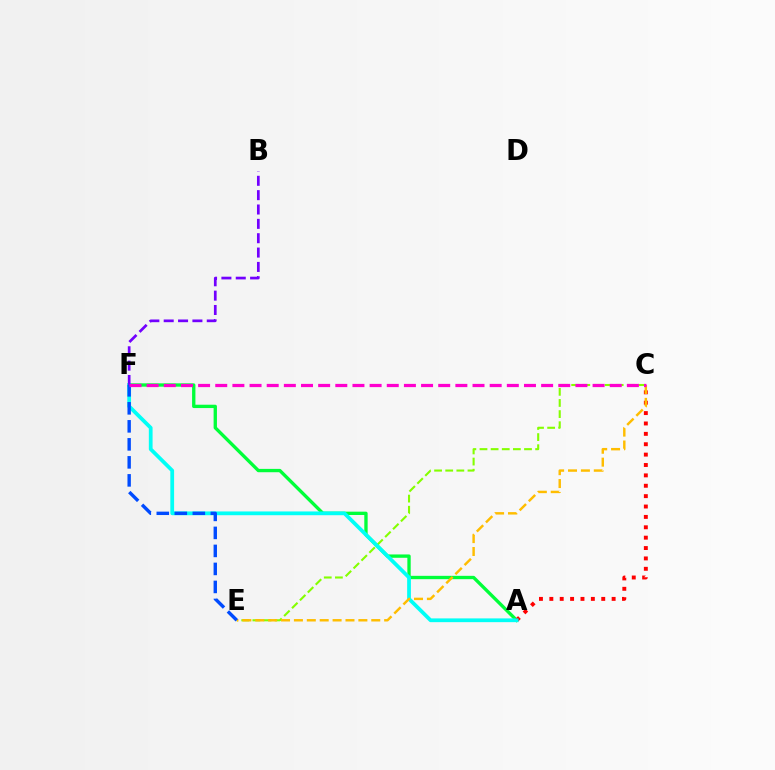{('C', 'E'): [{'color': '#84ff00', 'line_style': 'dashed', 'thickness': 1.51}, {'color': '#ffbd00', 'line_style': 'dashed', 'thickness': 1.75}], ('A', 'F'): [{'color': '#00ff39', 'line_style': 'solid', 'thickness': 2.4}, {'color': '#00fff6', 'line_style': 'solid', 'thickness': 2.7}], ('A', 'C'): [{'color': '#ff0000', 'line_style': 'dotted', 'thickness': 2.82}], ('E', 'F'): [{'color': '#004bff', 'line_style': 'dashed', 'thickness': 2.45}], ('B', 'F'): [{'color': '#7200ff', 'line_style': 'dashed', 'thickness': 1.95}], ('C', 'F'): [{'color': '#ff00cf', 'line_style': 'dashed', 'thickness': 2.33}]}